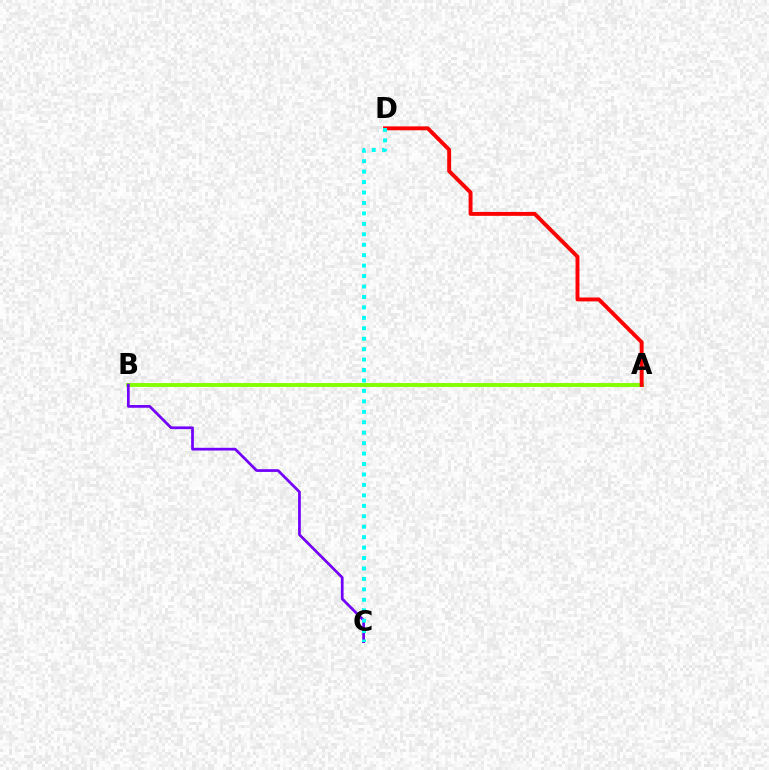{('A', 'B'): [{'color': '#84ff00', 'line_style': 'solid', 'thickness': 2.81}], ('A', 'D'): [{'color': '#ff0000', 'line_style': 'solid', 'thickness': 2.82}], ('B', 'C'): [{'color': '#7200ff', 'line_style': 'solid', 'thickness': 1.96}], ('C', 'D'): [{'color': '#00fff6', 'line_style': 'dotted', 'thickness': 2.84}]}